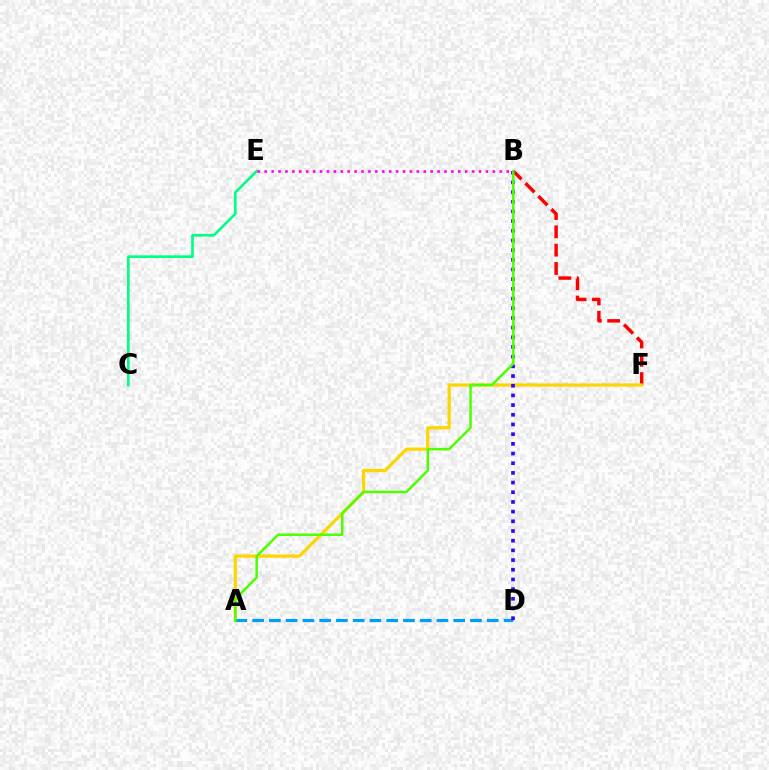{('B', 'F'): [{'color': '#ff0000', 'line_style': 'dashed', 'thickness': 2.49}], ('A', 'F'): [{'color': '#ffd500', 'line_style': 'solid', 'thickness': 2.32}], ('C', 'E'): [{'color': '#00ff86', 'line_style': 'solid', 'thickness': 1.91}], ('A', 'D'): [{'color': '#009eff', 'line_style': 'dashed', 'thickness': 2.28}], ('B', 'D'): [{'color': '#3700ff', 'line_style': 'dotted', 'thickness': 2.63}], ('A', 'B'): [{'color': '#4fff00', 'line_style': 'solid', 'thickness': 1.81}], ('B', 'E'): [{'color': '#ff00ed', 'line_style': 'dotted', 'thickness': 1.88}]}